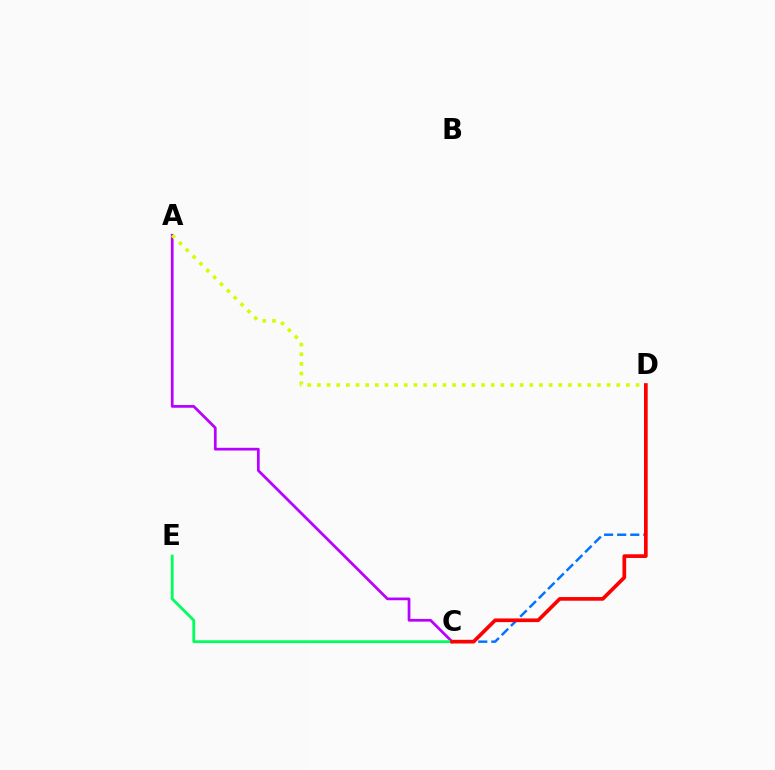{('A', 'C'): [{'color': '#b900ff', 'line_style': 'solid', 'thickness': 1.96}], ('C', 'E'): [{'color': '#00ff5c', 'line_style': 'solid', 'thickness': 2.01}], ('C', 'D'): [{'color': '#0074ff', 'line_style': 'dashed', 'thickness': 1.78}, {'color': '#ff0000', 'line_style': 'solid', 'thickness': 2.65}], ('A', 'D'): [{'color': '#d1ff00', 'line_style': 'dotted', 'thickness': 2.62}]}